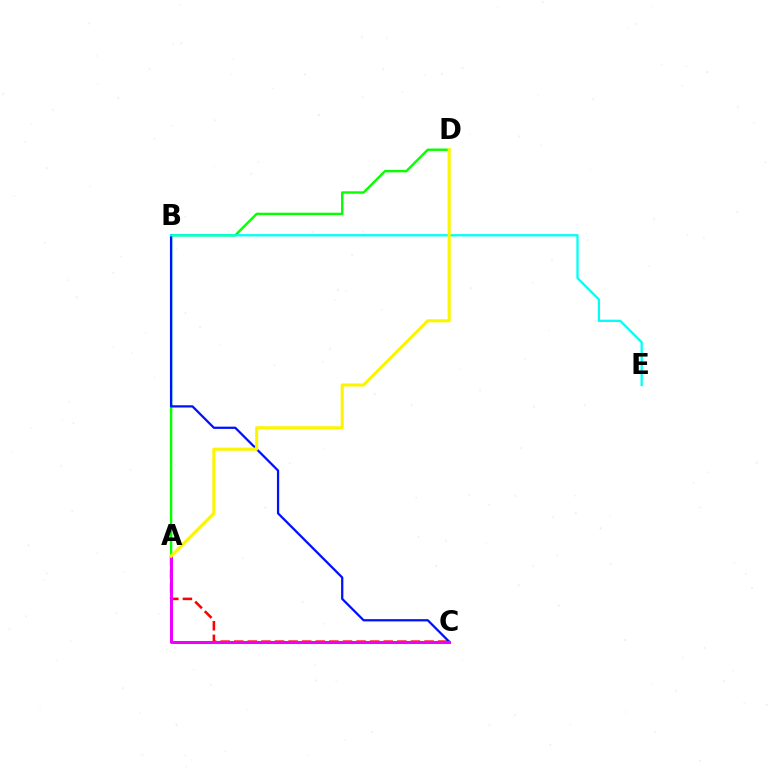{('A', 'D'): [{'color': '#08ff00', 'line_style': 'solid', 'thickness': 1.73}, {'color': '#fcf500', 'line_style': 'solid', 'thickness': 2.24}], ('A', 'C'): [{'color': '#ff0000', 'line_style': 'dashed', 'thickness': 1.85}, {'color': '#ee00ff', 'line_style': 'solid', 'thickness': 2.18}], ('B', 'C'): [{'color': '#0010ff', 'line_style': 'solid', 'thickness': 1.62}], ('B', 'E'): [{'color': '#00fff6', 'line_style': 'solid', 'thickness': 1.66}]}